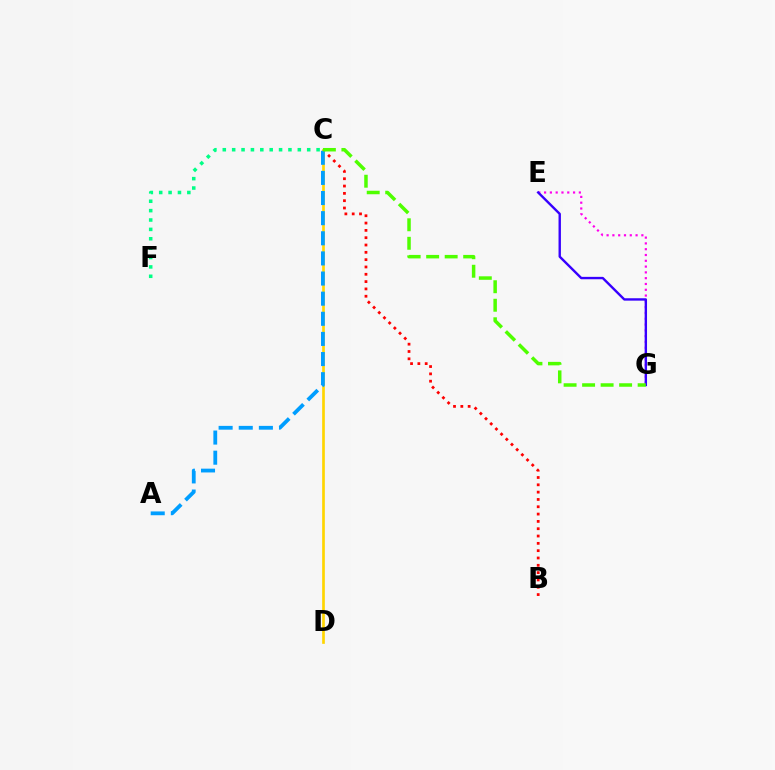{('B', 'C'): [{'color': '#ff0000', 'line_style': 'dotted', 'thickness': 1.99}], ('C', 'D'): [{'color': '#ffd500', 'line_style': 'solid', 'thickness': 1.93}], ('A', 'C'): [{'color': '#009eff', 'line_style': 'dashed', 'thickness': 2.73}], ('E', 'G'): [{'color': '#ff00ed', 'line_style': 'dotted', 'thickness': 1.57}, {'color': '#3700ff', 'line_style': 'solid', 'thickness': 1.72}], ('C', 'F'): [{'color': '#00ff86', 'line_style': 'dotted', 'thickness': 2.55}], ('C', 'G'): [{'color': '#4fff00', 'line_style': 'dashed', 'thickness': 2.51}]}